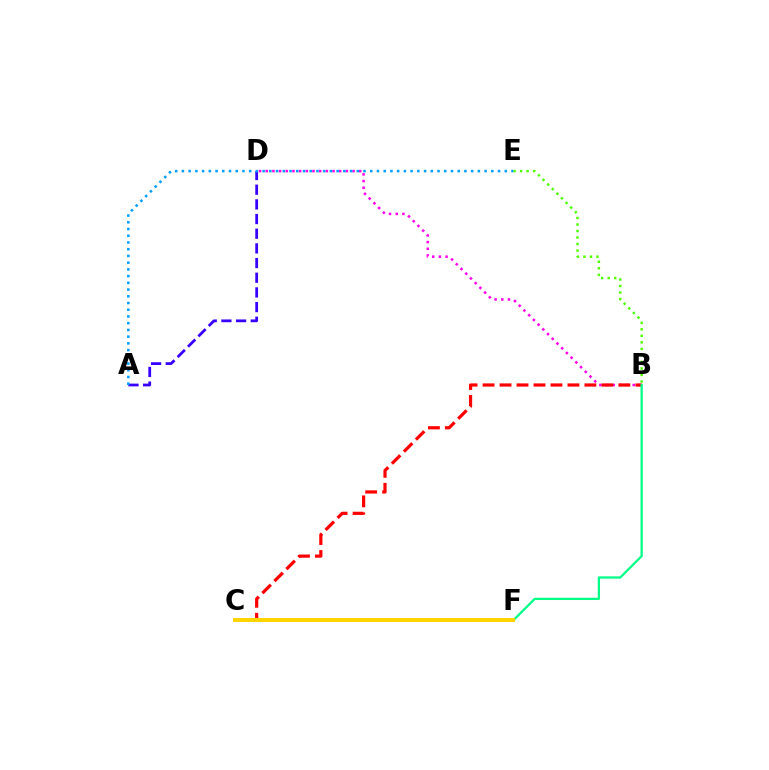{('B', 'D'): [{'color': '#ff00ed', 'line_style': 'dotted', 'thickness': 1.81}], ('A', 'D'): [{'color': '#3700ff', 'line_style': 'dashed', 'thickness': 1.99}], ('B', 'C'): [{'color': '#ff0000', 'line_style': 'dashed', 'thickness': 2.31}], ('B', 'E'): [{'color': '#4fff00', 'line_style': 'dotted', 'thickness': 1.77}], ('B', 'F'): [{'color': '#00ff86', 'line_style': 'solid', 'thickness': 1.63}], ('A', 'E'): [{'color': '#009eff', 'line_style': 'dotted', 'thickness': 1.83}], ('C', 'F'): [{'color': '#ffd500', 'line_style': 'solid', 'thickness': 2.89}]}